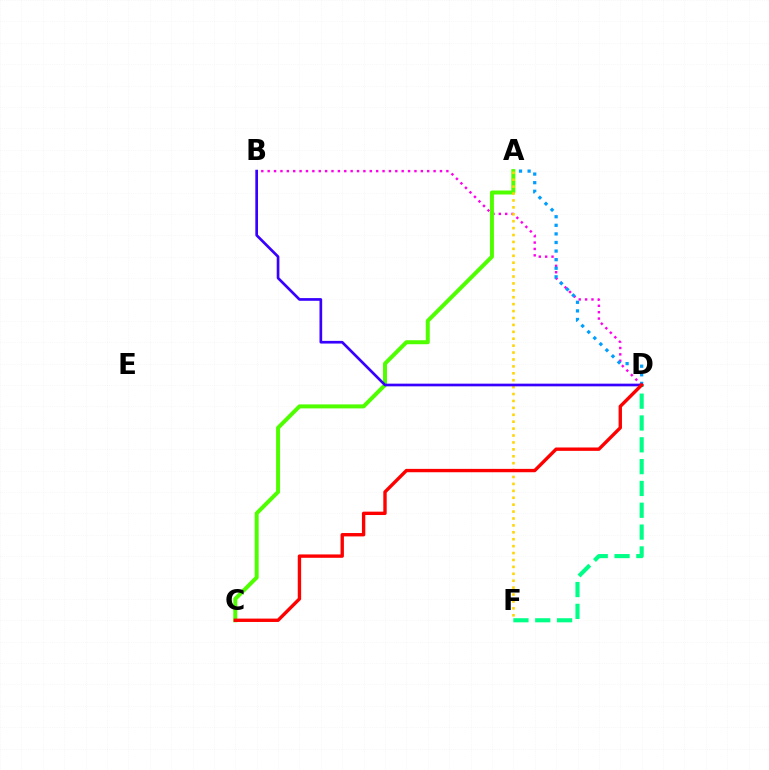{('B', 'D'): [{'color': '#ff00ed', 'line_style': 'dotted', 'thickness': 1.73}, {'color': '#3700ff', 'line_style': 'solid', 'thickness': 1.93}], ('A', 'D'): [{'color': '#009eff', 'line_style': 'dotted', 'thickness': 2.33}], ('A', 'C'): [{'color': '#4fff00', 'line_style': 'solid', 'thickness': 2.87}], ('D', 'F'): [{'color': '#00ff86', 'line_style': 'dashed', 'thickness': 2.96}], ('A', 'F'): [{'color': '#ffd500', 'line_style': 'dotted', 'thickness': 1.88}], ('C', 'D'): [{'color': '#ff0000', 'line_style': 'solid', 'thickness': 2.43}]}